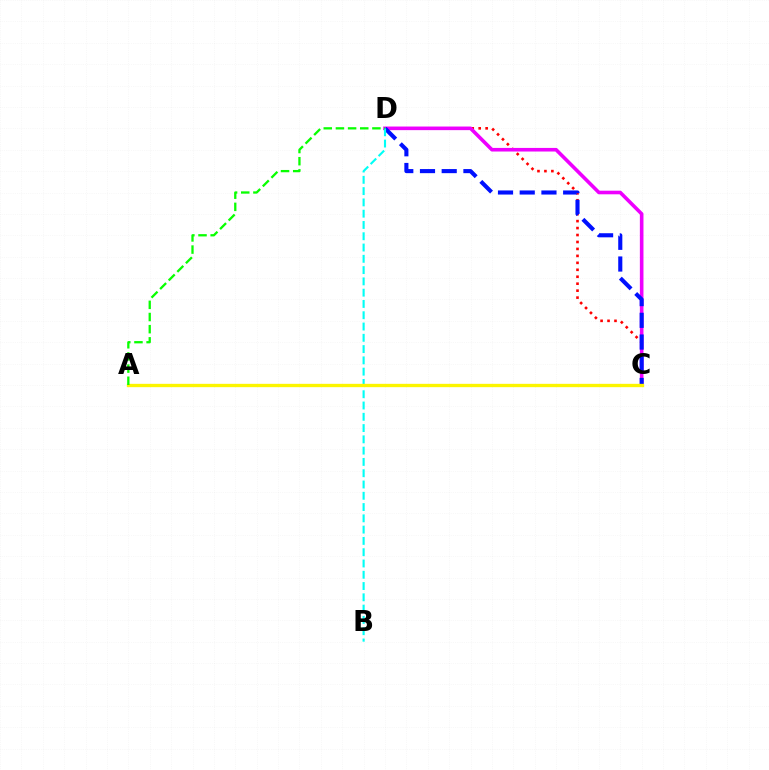{('C', 'D'): [{'color': '#ff0000', 'line_style': 'dotted', 'thickness': 1.89}, {'color': '#ee00ff', 'line_style': 'solid', 'thickness': 2.59}, {'color': '#0010ff', 'line_style': 'dashed', 'thickness': 2.95}], ('B', 'D'): [{'color': '#00fff6', 'line_style': 'dashed', 'thickness': 1.53}], ('A', 'C'): [{'color': '#fcf500', 'line_style': 'solid', 'thickness': 2.4}], ('A', 'D'): [{'color': '#08ff00', 'line_style': 'dashed', 'thickness': 1.65}]}